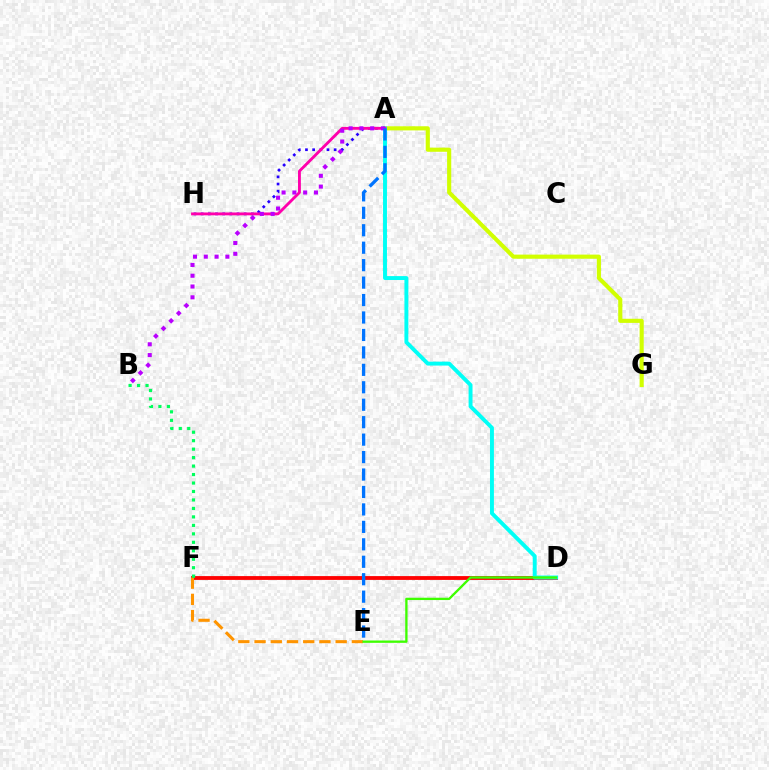{('D', 'F'): [{'color': '#ff0000', 'line_style': 'solid', 'thickness': 2.75}], ('E', 'F'): [{'color': '#ff9400', 'line_style': 'dashed', 'thickness': 2.2}], ('B', 'F'): [{'color': '#00ff5c', 'line_style': 'dotted', 'thickness': 2.3}], ('A', 'H'): [{'color': '#2500ff', 'line_style': 'dotted', 'thickness': 1.95}, {'color': '#ff00ac', 'line_style': 'solid', 'thickness': 2.05}], ('A', 'G'): [{'color': '#d1ff00', 'line_style': 'solid', 'thickness': 2.97}], ('A', 'D'): [{'color': '#00fff6', 'line_style': 'solid', 'thickness': 2.83}], ('A', 'B'): [{'color': '#b900ff', 'line_style': 'dotted', 'thickness': 2.93}], ('A', 'E'): [{'color': '#0074ff', 'line_style': 'dashed', 'thickness': 2.37}], ('D', 'E'): [{'color': '#3dff00', 'line_style': 'solid', 'thickness': 1.67}]}